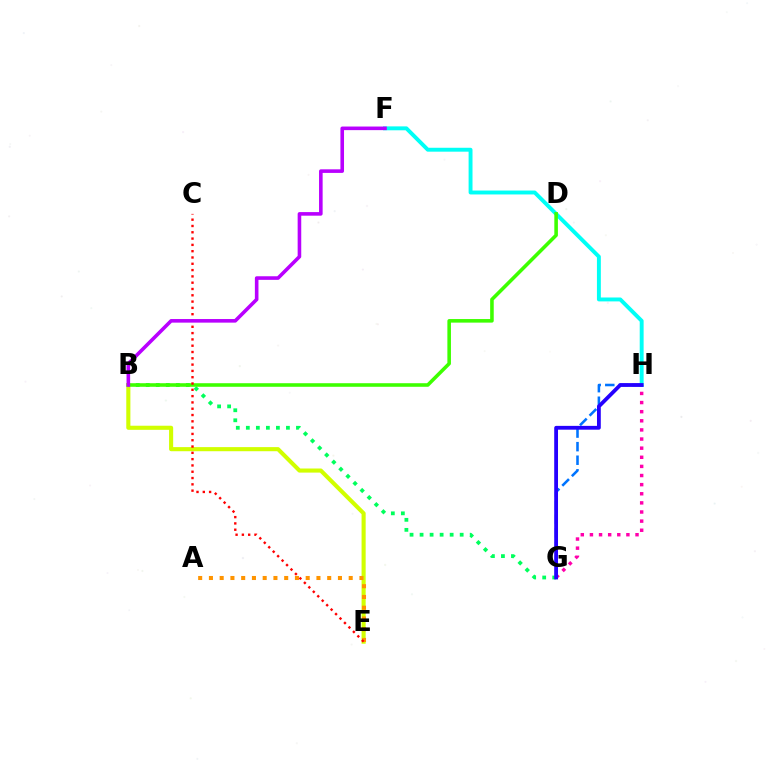{('G', 'H'): [{'color': '#ff00ac', 'line_style': 'dotted', 'thickness': 2.48}, {'color': '#0074ff', 'line_style': 'dashed', 'thickness': 1.84}, {'color': '#2500ff', 'line_style': 'solid', 'thickness': 2.74}], ('B', 'E'): [{'color': '#d1ff00', 'line_style': 'solid', 'thickness': 2.95}], ('A', 'E'): [{'color': '#ff9400', 'line_style': 'dotted', 'thickness': 2.92}], ('F', 'H'): [{'color': '#00fff6', 'line_style': 'solid', 'thickness': 2.81}], ('B', 'G'): [{'color': '#00ff5c', 'line_style': 'dotted', 'thickness': 2.72}], ('B', 'D'): [{'color': '#3dff00', 'line_style': 'solid', 'thickness': 2.57}], ('C', 'E'): [{'color': '#ff0000', 'line_style': 'dotted', 'thickness': 1.71}], ('B', 'F'): [{'color': '#b900ff', 'line_style': 'solid', 'thickness': 2.59}]}